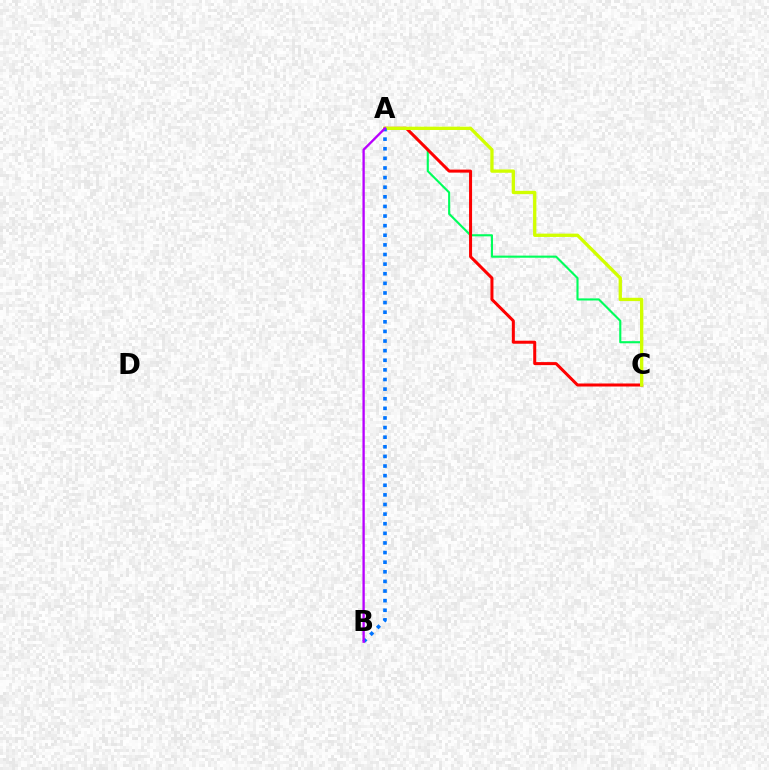{('A', 'C'): [{'color': '#00ff5c', 'line_style': 'solid', 'thickness': 1.53}, {'color': '#ff0000', 'line_style': 'solid', 'thickness': 2.17}, {'color': '#d1ff00', 'line_style': 'solid', 'thickness': 2.38}], ('A', 'B'): [{'color': '#0074ff', 'line_style': 'dotted', 'thickness': 2.61}, {'color': '#b900ff', 'line_style': 'solid', 'thickness': 1.68}]}